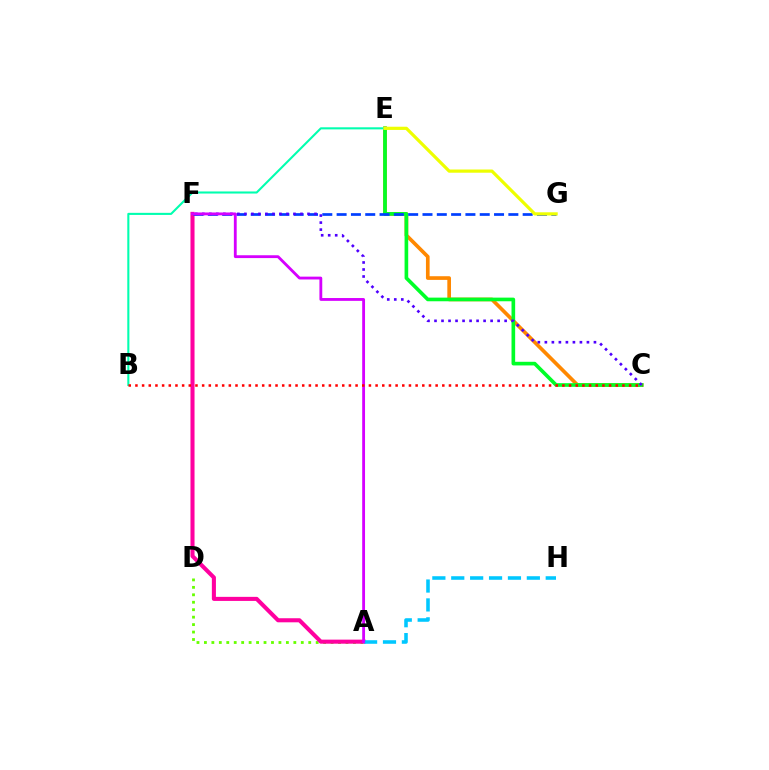{('A', 'D'): [{'color': '#66ff00', 'line_style': 'dotted', 'thickness': 2.02}], ('A', 'F'): [{'color': '#ff00a0', 'line_style': 'solid', 'thickness': 2.93}, {'color': '#d600ff', 'line_style': 'solid', 'thickness': 2.04}], ('C', 'E'): [{'color': '#ff8800', 'line_style': 'solid', 'thickness': 2.65}, {'color': '#00ff27', 'line_style': 'solid', 'thickness': 2.62}], ('F', 'G'): [{'color': '#003fff', 'line_style': 'dashed', 'thickness': 1.94}], ('B', 'E'): [{'color': '#00ffaf', 'line_style': 'solid', 'thickness': 1.5}], ('C', 'F'): [{'color': '#4f00ff', 'line_style': 'dotted', 'thickness': 1.91}], ('A', 'H'): [{'color': '#00c7ff', 'line_style': 'dashed', 'thickness': 2.57}], ('B', 'C'): [{'color': '#ff0000', 'line_style': 'dotted', 'thickness': 1.81}], ('E', 'G'): [{'color': '#eeff00', 'line_style': 'solid', 'thickness': 2.31}]}